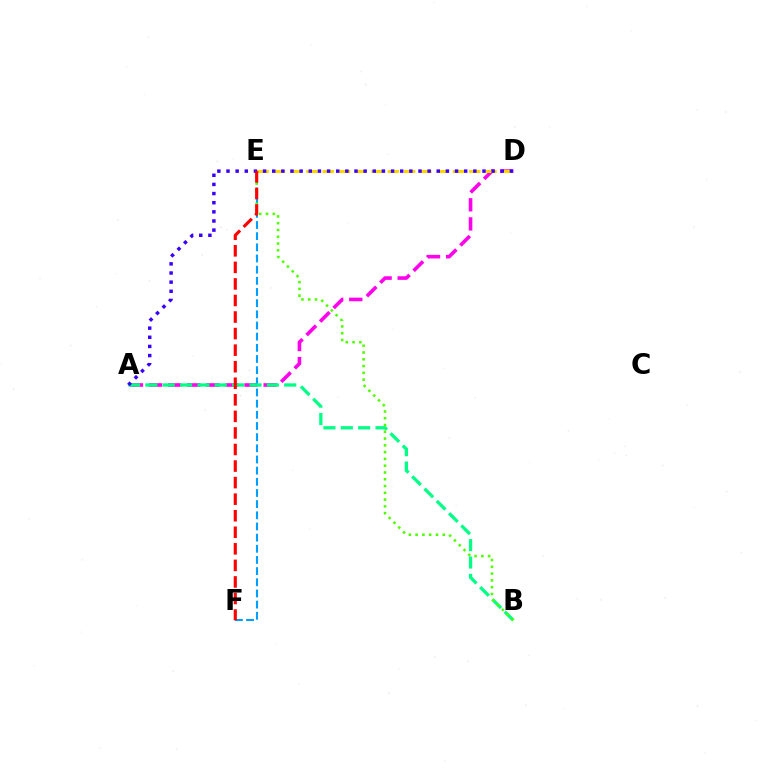{('A', 'D'): [{'color': '#ff00ed', 'line_style': 'dashed', 'thickness': 2.59}, {'color': '#3700ff', 'line_style': 'dotted', 'thickness': 2.48}], ('D', 'E'): [{'color': '#ffd500', 'line_style': 'dashed', 'thickness': 2.21}], ('E', 'F'): [{'color': '#009eff', 'line_style': 'dashed', 'thickness': 1.52}, {'color': '#ff0000', 'line_style': 'dashed', 'thickness': 2.25}], ('A', 'B'): [{'color': '#00ff86', 'line_style': 'dashed', 'thickness': 2.36}], ('B', 'E'): [{'color': '#4fff00', 'line_style': 'dotted', 'thickness': 1.84}]}